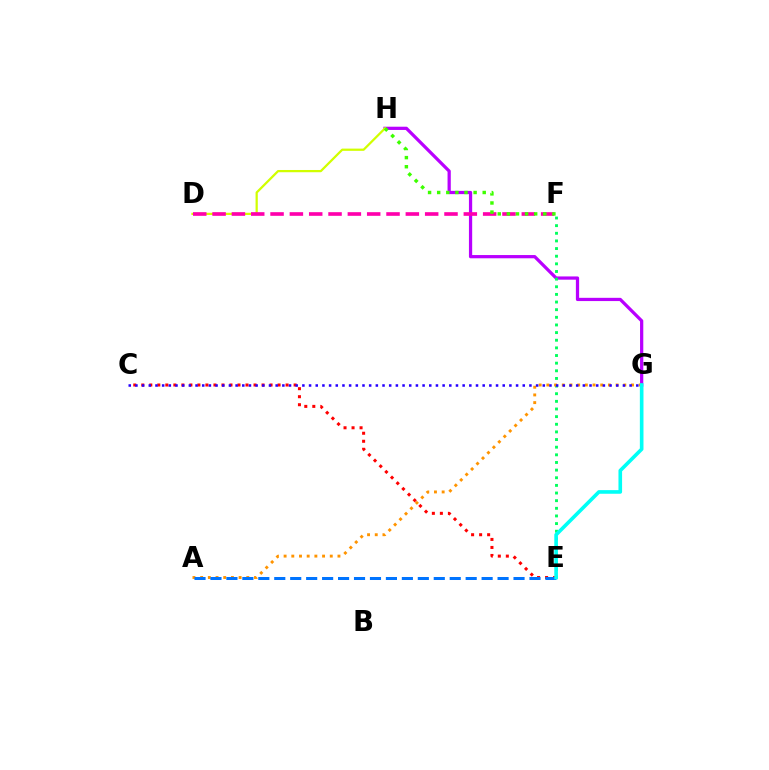{('G', 'H'): [{'color': '#b900ff', 'line_style': 'solid', 'thickness': 2.33}], ('E', 'F'): [{'color': '#00ff5c', 'line_style': 'dotted', 'thickness': 2.08}], ('A', 'G'): [{'color': '#ff9400', 'line_style': 'dotted', 'thickness': 2.09}], ('D', 'H'): [{'color': '#d1ff00', 'line_style': 'solid', 'thickness': 1.62}], ('C', 'E'): [{'color': '#ff0000', 'line_style': 'dotted', 'thickness': 2.18}], ('D', 'F'): [{'color': '#ff00ac', 'line_style': 'dashed', 'thickness': 2.63}], ('A', 'E'): [{'color': '#0074ff', 'line_style': 'dashed', 'thickness': 2.17}], ('C', 'G'): [{'color': '#2500ff', 'line_style': 'dotted', 'thickness': 1.81}], ('F', 'H'): [{'color': '#3dff00', 'line_style': 'dotted', 'thickness': 2.47}], ('E', 'G'): [{'color': '#00fff6', 'line_style': 'solid', 'thickness': 2.61}]}